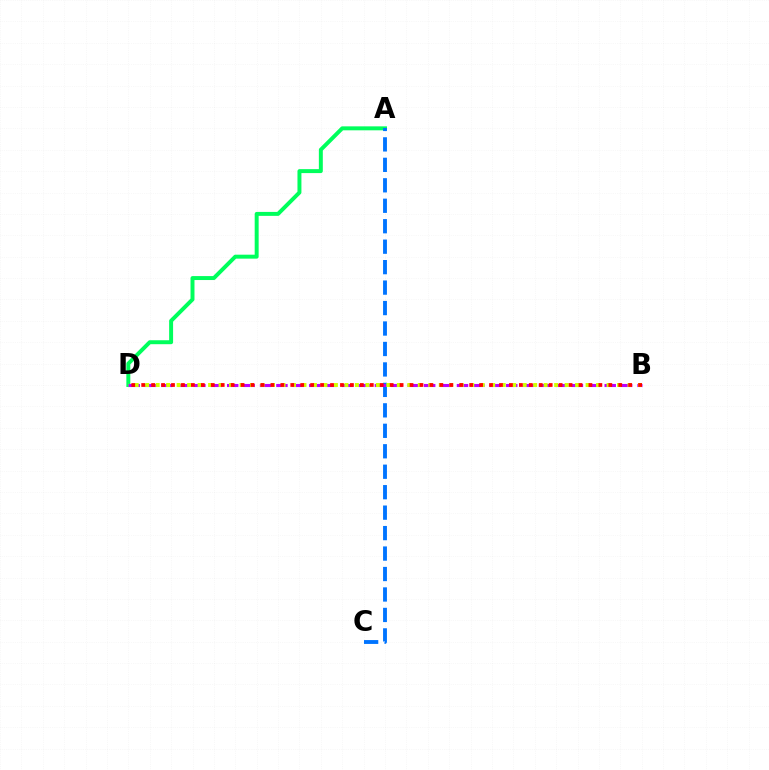{('A', 'D'): [{'color': '#00ff5c', 'line_style': 'solid', 'thickness': 2.85}], ('A', 'C'): [{'color': '#0074ff', 'line_style': 'dashed', 'thickness': 2.78}], ('B', 'D'): [{'color': '#b900ff', 'line_style': 'dashed', 'thickness': 2.23}, {'color': '#d1ff00', 'line_style': 'dotted', 'thickness': 2.85}, {'color': '#ff0000', 'line_style': 'dotted', 'thickness': 2.7}]}